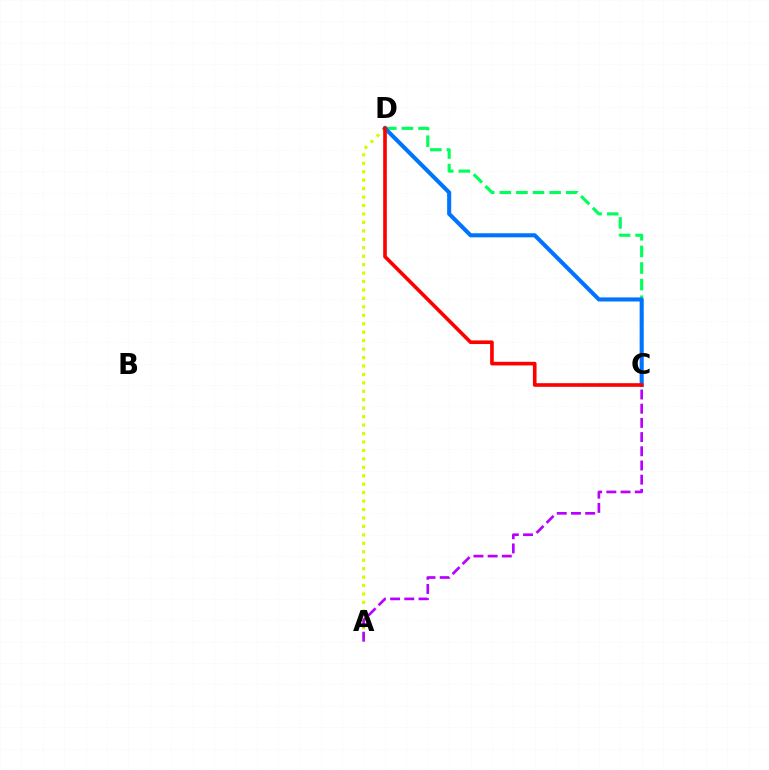{('A', 'D'): [{'color': '#d1ff00', 'line_style': 'dotted', 'thickness': 2.29}], ('A', 'C'): [{'color': '#b900ff', 'line_style': 'dashed', 'thickness': 1.93}], ('C', 'D'): [{'color': '#00ff5c', 'line_style': 'dashed', 'thickness': 2.26}, {'color': '#0074ff', 'line_style': 'solid', 'thickness': 2.93}, {'color': '#ff0000', 'line_style': 'solid', 'thickness': 2.61}]}